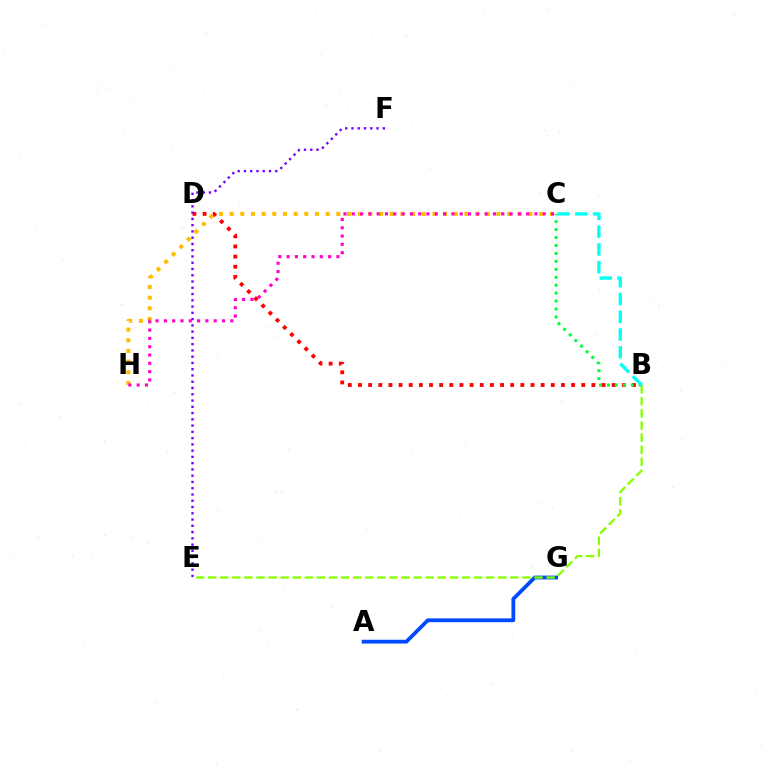{('A', 'G'): [{'color': '#004bff', 'line_style': 'solid', 'thickness': 2.73}], ('B', 'D'): [{'color': '#ff0000', 'line_style': 'dotted', 'thickness': 2.76}], ('B', 'E'): [{'color': '#84ff00', 'line_style': 'dashed', 'thickness': 1.64}], ('C', 'H'): [{'color': '#ffbd00', 'line_style': 'dotted', 'thickness': 2.9}, {'color': '#ff00cf', 'line_style': 'dotted', 'thickness': 2.26}], ('B', 'C'): [{'color': '#00ff39', 'line_style': 'dotted', 'thickness': 2.16}, {'color': '#00fff6', 'line_style': 'dashed', 'thickness': 2.41}], ('E', 'F'): [{'color': '#7200ff', 'line_style': 'dotted', 'thickness': 1.7}]}